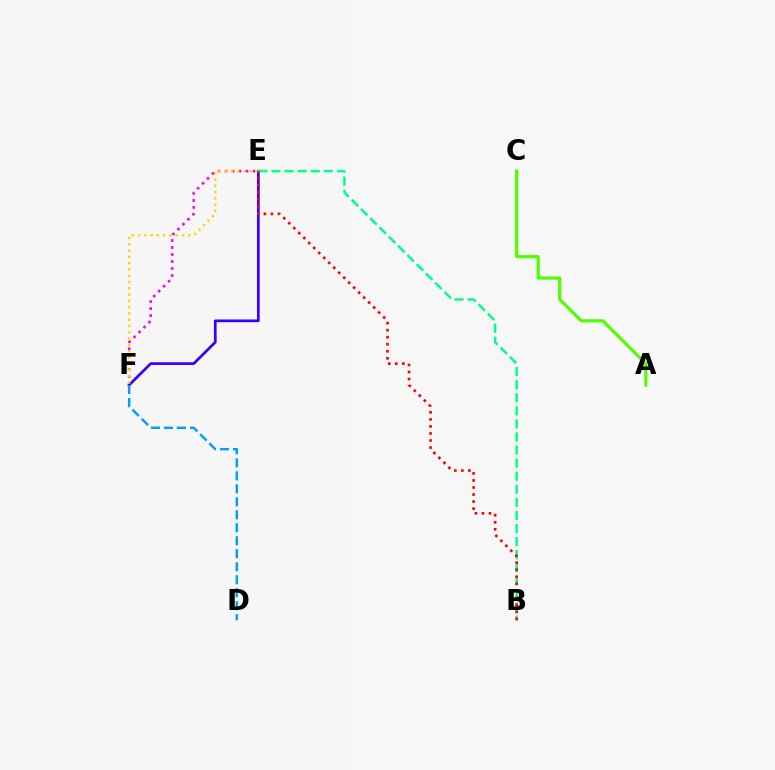{('A', 'C'): [{'color': '#4fff00', 'line_style': 'solid', 'thickness': 2.29}], ('E', 'F'): [{'color': '#ff00ed', 'line_style': 'dotted', 'thickness': 1.9}, {'color': '#3700ff', 'line_style': 'solid', 'thickness': 1.96}, {'color': '#ffd500', 'line_style': 'dotted', 'thickness': 1.71}], ('B', 'E'): [{'color': '#00ff86', 'line_style': 'dashed', 'thickness': 1.78}, {'color': '#ff0000', 'line_style': 'dotted', 'thickness': 1.91}], ('D', 'F'): [{'color': '#009eff', 'line_style': 'dashed', 'thickness': 1.76}]}